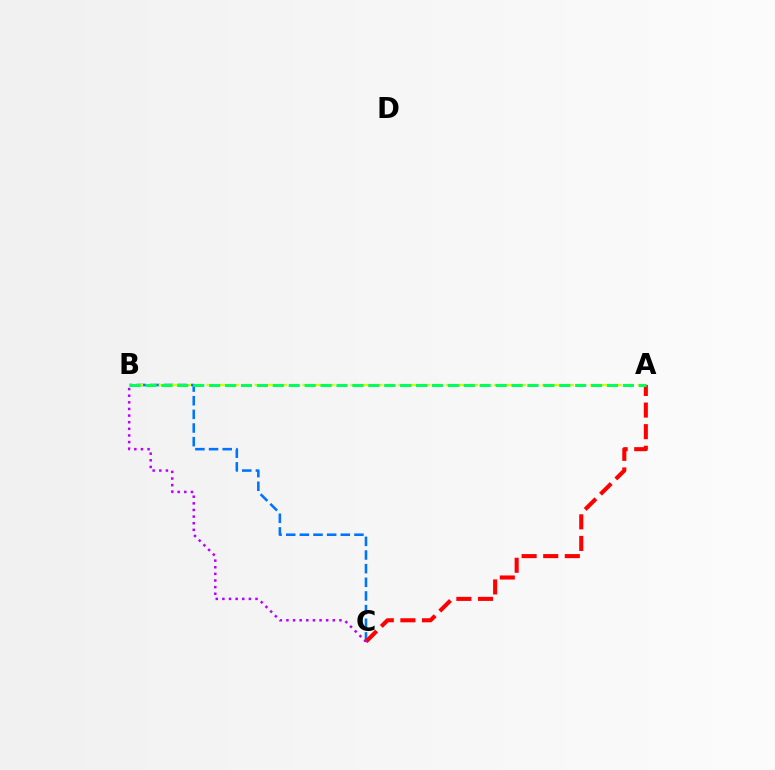{('B', 'C'): [{'color': '#0074ff', 'line_style': 'dashed', 'thickness': 1.85}, {'color': '#b900ff', 'line_style': 'dotted', 'thickness': 1.8}], ('A', 'C'): [{'color': '#ff0000', 'line_style': 'dashed', 'thickness': 2.93}], ('A', 'B'): [{'color': '#d1ff00', 'line_style': 'dashed', 'thickness': 1.63}, {'color': '#00ff5c', 'line_style': 'dashed', 'thickness': 2.16}]}